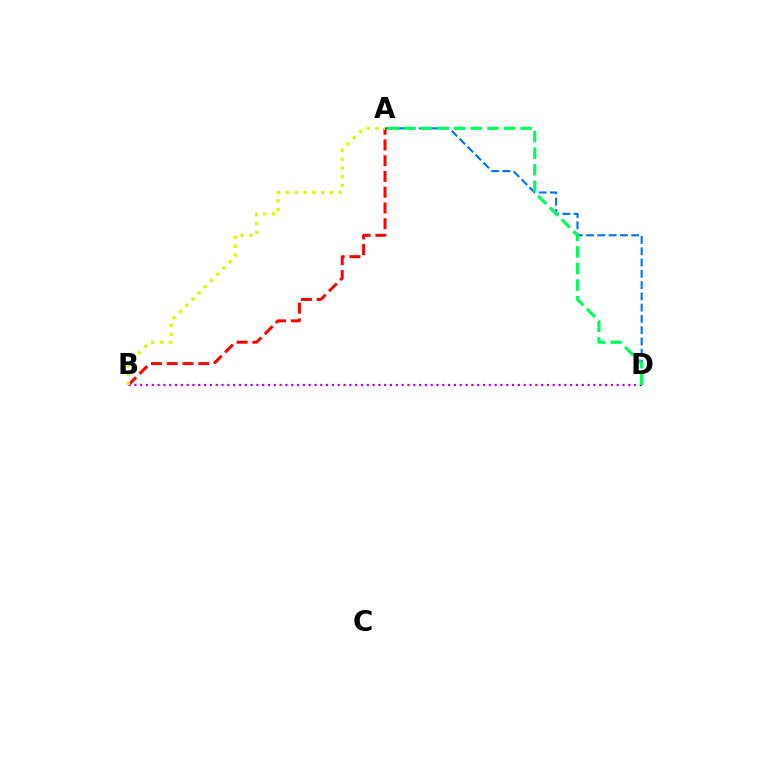{('A', 'D'): [{'color': '#0074ff', 'line_style': 'dashed', 'thickness': 1.53}, {'color': '#00ff5c', 'line_style': 'dashed', 'thickness': 2.26}], ('B', 'D'): [{'color': '#b900ff', 'line_style': 'dotted', 'thickness': 1.58}], ('A', 'B'): [{'color': '#ff0000', 'line_style': 'dashed', 'thickness': 2.14}, {'color': '#d1ff00', 'line_style': 'dotted', 'thickness': 2.4}]}